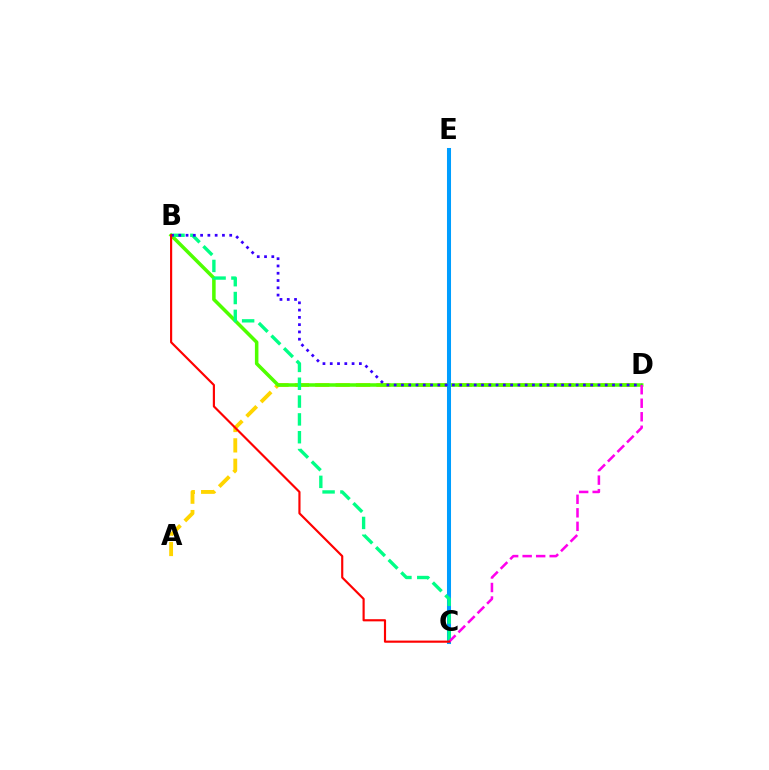{('A', 'D'): [{'color': '#ffd500', 'line_style': 'dashed', 'thickness': 2.77}], ('B', 'D'): [{'color': '#4fff00', 'line_style': 'solid', 'thickness': 2.54}, {'color': '#3700ff', 'line_style': 'dotted', 'thickness': 1.98}], ('C', 'E'): [{'color': '#009eff', 'line_style': 'solid', 'thickness': 2.91}], ('B', 'C'): [{'color': '#00ff86', 'line_style': 'dashed', 'thickness': 2.42}, {'color': '#ff0000', 'line_style': 'solid', 'thickness': 1.55}], ('C', 'D'): [{'color': '#ff00ed', 'line_style': 'dashed', 'thickness': 1.84}]}